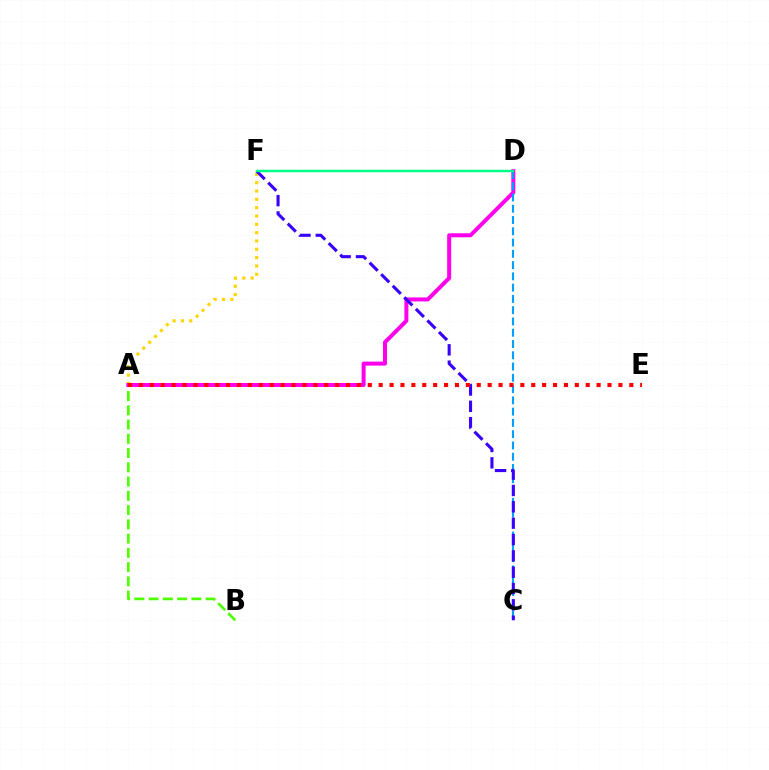{('A', 'F'): [{'color': '#ffd500', 'line_style': 'dotted', 'thickness': 2.26}], ('A', 'B'): [{'color': '#4fff00', 'line_style': 'dashed', 'thickness': 1.94}], ('A', 'D'): [{'color': '#ff00ed', 'line_style': 'solid', 'thickness': 2.88}], ('C', 'D'): [{'color': '#009eff', 'line_style': 'dashed', 'thickness': 1.53}], ('C', 'F'): [{'color': '#3700ff', 'line_style': 'dashed', 'thickness': 2.22}], ('D', 'F'): [{'color': '#00ff86', 'line_style': 'solid', 'thickness': 1.74}], ('A', 'E'): [{'color': '#ff0000', 'line_style': 'dotted', 'thickness': 2.96}]}